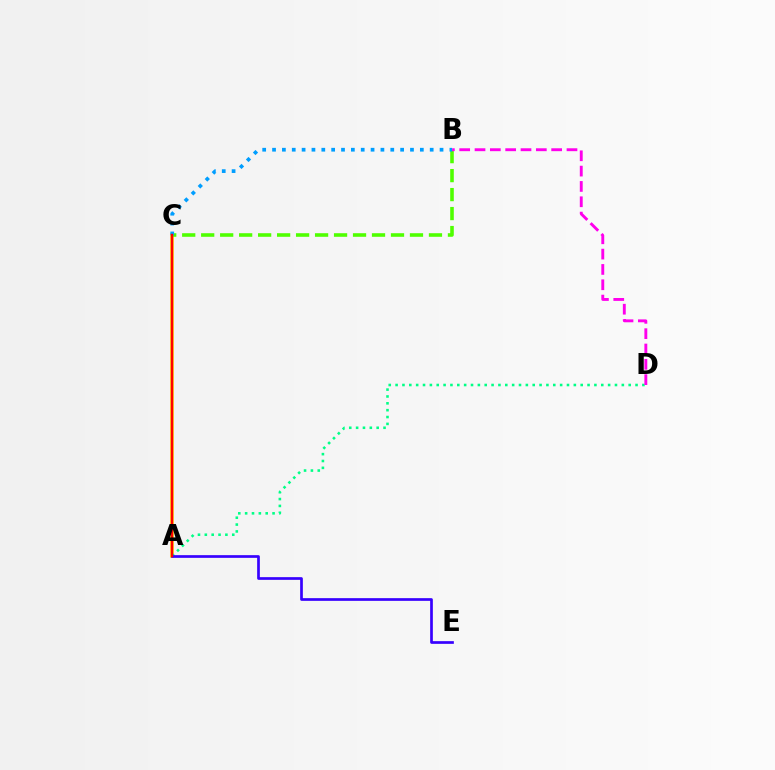{('A', 'C'): [{'color': '#ffd500', 'line_style': 'solid', 'thickness': 2.59}, {'color': '#ff0000', 'line_style': 'solid', 'thickness': 1.71}], ('B', 'C'): [{'color': '#4fff00', 'line_style': 'dashed', 'thickness': 2.58}, {'color': '#009eff', 'line_style': 'dotted', 'thickness': 2.68}], ('A', 'D'): [{'color': '#00ff86', 'line_style': 'dotted', 'thickness': 1.86}], ('A', 'E'): [{'color': '#3700ff', 'line_style': 'solid', 'thickness': 1.94}], ('B', 'D'): [{'color': '#ff00ed', 'line_style': 'dashed', 'thickness': 2.08}]}